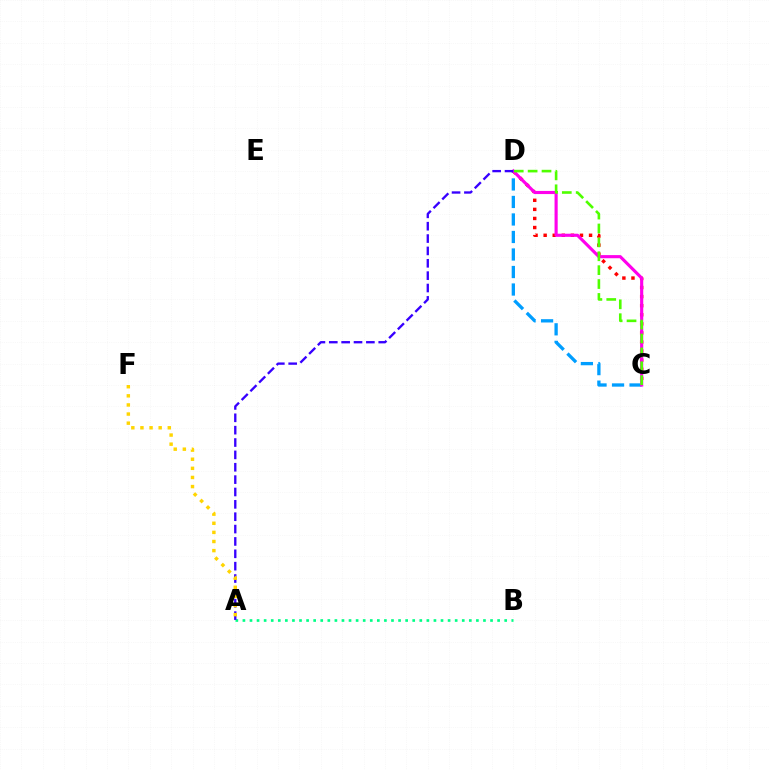{('C', 'D'): [{'color': '#009eff', 'line_style': 'dashed', 'thickness': 2.38}, {'color': '#ff0000', 'line_style': 'dotted', 'thickness': 2.47}, {'color': '#ff00ed', 'line_style': 'solid', 'thickness': 2.26}, {'color': '#4fff00', 'line_style': 'dashed', 'thickness': 1.89}], ('A', 'B'): [{'color': '#00ff86', 'line_style': 'dotted', 'thickness': 1.92}], ('A', 'D'): [{'color': '#3700ff', 'line_style': 'dashed', 'thickness': 1.68}], ('A', 'F'): [{'color': '#ffd500', 'line_style': 'dotted', 'thickness': 2.48}]}